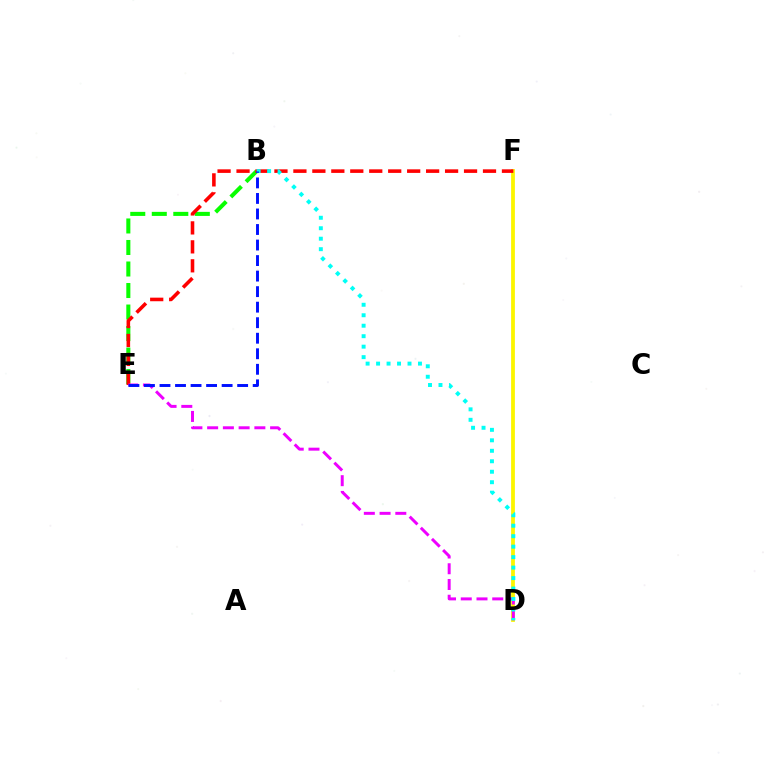{('B', 'E'): [{'color': '#08ff00', 'line_style': 'dashed', 'thickness': 2.92}, {'color': '#0010ff', 'line_style': 'dashed', 'thickness': 2.11}], ('D', 'F'): [{'color': '#fcf500', 'line_style': 'solid', 'thickness': 2.73}], ('E', 'F'): [{'color': '#ff0000', 'line_style': 'dashed', 'thickness': 2.58}], ('D', 'E'): [{'color': '#ee00ff', 'line_style': 'dashed', 'thickness': 2.14}], ('B', 'D'): [{'color': '#00fff6', 'line_style': 'dotted', 'thickness': 2.85}]}